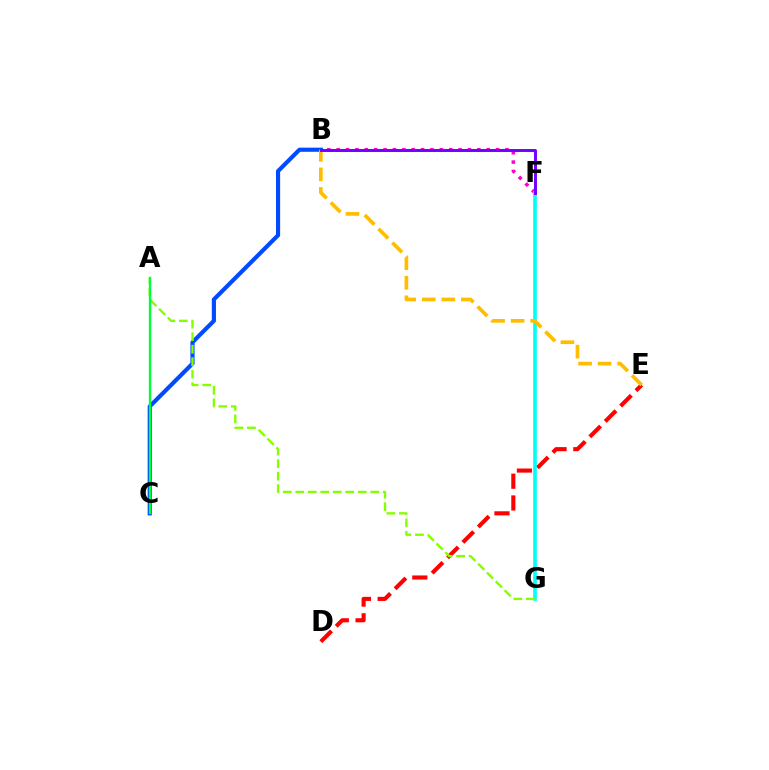{('B', 'F'): [{'color': '#ff00cf', 'line_style': 'dotted', 'thickness': 2.55}, {'color': '#7200ff', 'line_style': 'solid', 'thickness': 2.12}], ('D', 'E'): [{'color': '#ff0000', 'line_style': 'dashed', 'thickness': 2.95}], ('F', 'G'): [{'color': '#00fff6', 'line_style': 'solid', 'thickness': 2.63}], ('B', 'C'): [{'color': '#004bff', 'line_style': 'solid', 'thickness': 2.98}], ('B', 'E'): [{'color': '#ffbd00', 'line_style': 'dashed', 'thickness': 2.65}], ('A', 'G'): [{'color': '#84ff00', 'line_style': 'dashed', 'thickness': 1.7}], ('A', 'C'): [{'color': '#00ff39', 'line_style': 'solid', 'thickness': 1.69}]}